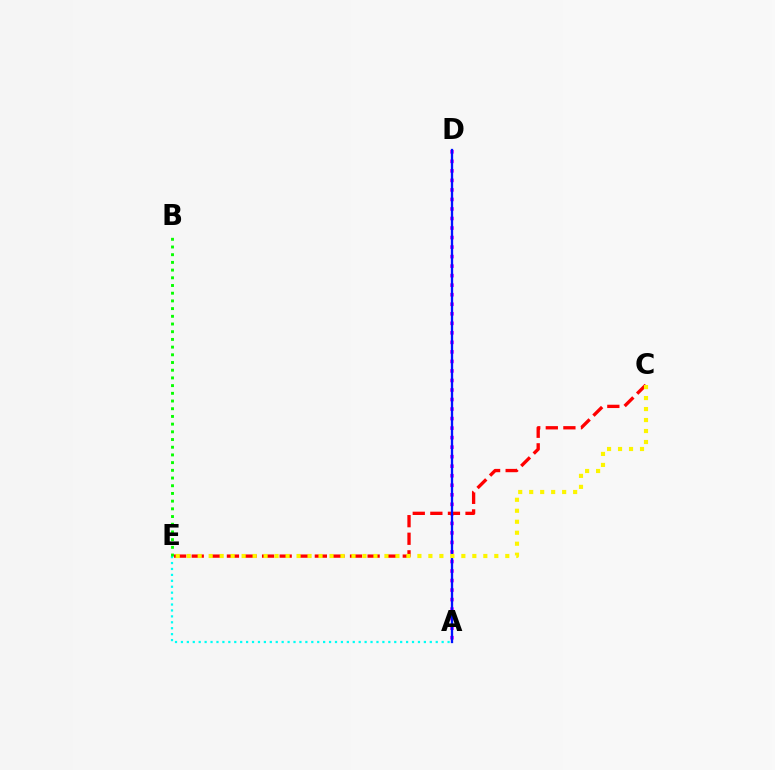{('A', 'D'): [{'color': '#ee00ff', 'line_style': 'dotted', 'thickness': 2.59}, {'color': '#0010ff', 'line_style': 'solid', 'thickness': 1.65}], ('C', 'E'): [{'color': '#ff0000', 'line_style': 'dashed', 'thickness': 2.39}, {'color': '#fcf500', 'line_style': 'dotted', 'thickness': 2.98}], ('A', 'E'): [{'color': '#00fff6', 'line_style': 'dotted', 'thickness': 1.61}], ('B', 'E'): [{'color': '#08ff00', 'line_style': 'dotted', 'thickness': 2.09}]}